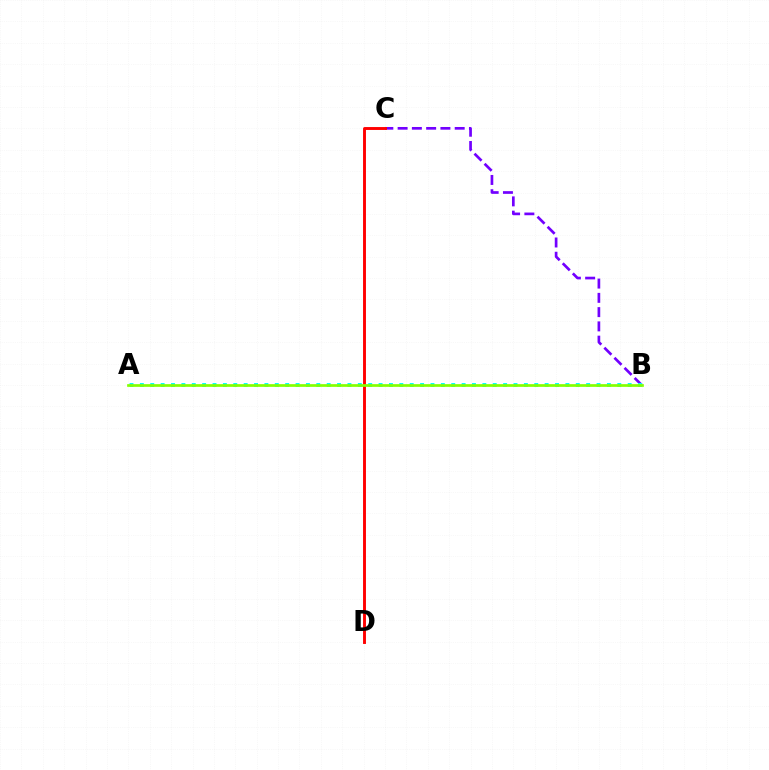{('B', 'C'): [{'color': '#7200ff', 'line_style': 'dashed', 'thickness': 1.94}], ('A', 'B'): [{'color': '#00fff6', 'line_style': 'dotted', 'thickness': 2.82}, {'color': '#84ff00', 'line_style': 'solid', 'thickness': 1.94}], ('C', 'D'): [{'color': '#ff0000', 'line_style': 'solid', 'thickness': 2.09}]}